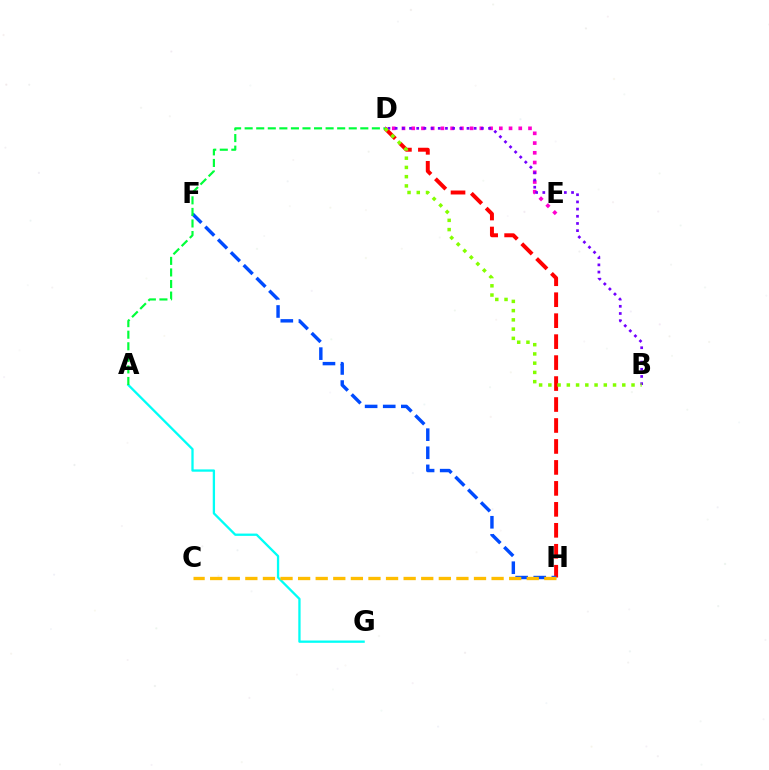{('D', 'E'): [{'color': '#ff00cf', 'line_style': 'dotted', 'thickness': 2.64}], ('D', 'H'): [{'color': '#ff0000', 'line_style': 'dashed', 'thickness': 2.85}], ('A', 'G'): [{'color': '#00fff6', 'line_style': 'solid', 'thickness': 1.66}], ('F', 'H'): [{'color': '#004bff', 'line_style': 'dashed', 'thickness': 2.46}], ('C', 'H'): [{'color': '#ffbd00', 'line_style': 'dashed', 'thickness': 2.39}], ('B', 'D'): [{'color': '#7200ff', 'line_style': 'dotted', 'thickness': 1.95}, {'color': '#84ff00', 'line_style': 'dotted', 'thickness': 2.51}], ('A', 'D'): [{'color': '#00ff39', 'line_style': 'dashed', 'thickness': 1.57}]}